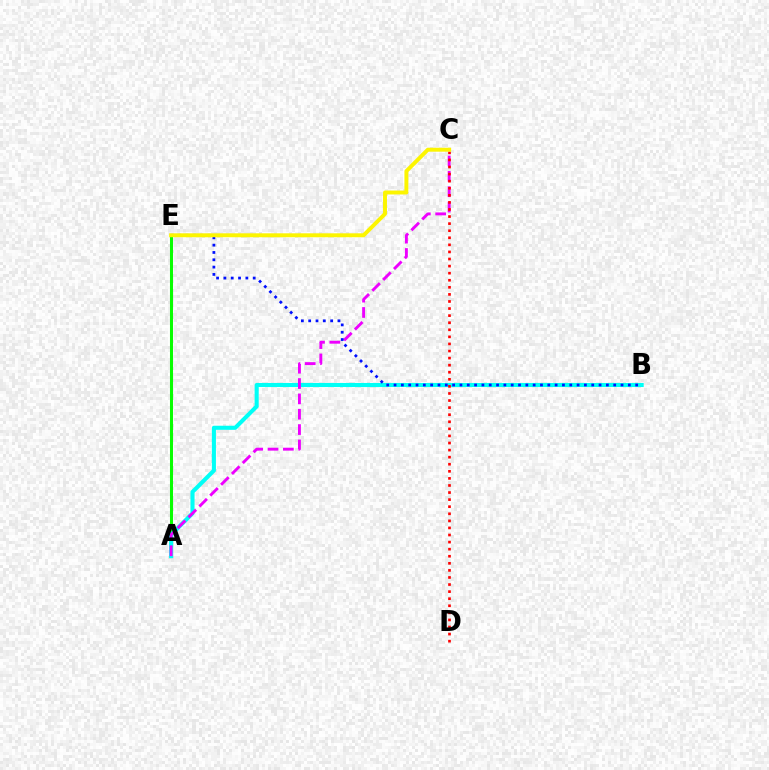{('A', 'E'): [{'color': '#08ff00', 'line_style': 'solid', 'thickness': 2.2}], ('A', 'B'): [{'color': '#00fff6', 'line_style': 'solid', 'thickness': 2.94}], ('A', 'C'): [{'color': '#ee00ff', 'line_style': 'dashed', 'thickness': 2.08}], ('B', 'E'): [{'color': '#0010ff', 'line_style': 'dotted', 'thickness': 1.99}], ('C', 'D'): [{'color': '#ff0000', 'line_style': 'dotted', 'thickness': 1.92}], ('C', 'E'): [{'color': '#fcf500', 'line_style': 'solid', 'thickness': 2.83}]}